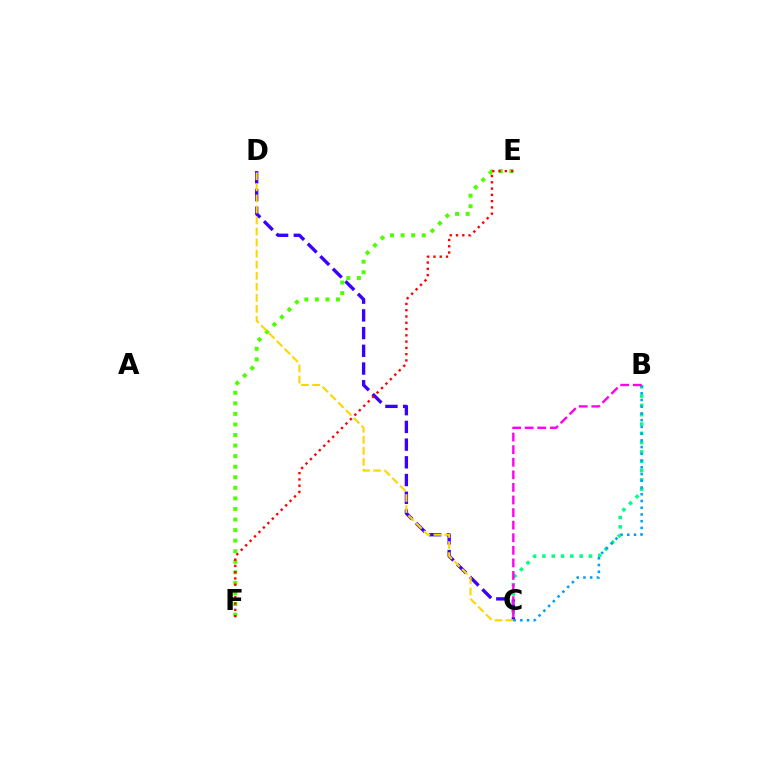{('C', 'D'): [{'color': '#3700ff', 'line_style': 'dashed', 'thickness': 2.41}, {'color': '#ffd500', 'line_style': 'dashed', 'thickness': 1.5}], ('E', 'F'): [{'color': '#4fff00', 'line_style': 'dotted', 'thickness': 2.87}, {'color': '#ff0000', 'line_style': 'dotted', 'thickness': 1.71}], ('B', 'C'): [{'color': '#00ff86', 'line_style': 'dotted', 'thickness': 2.53}, {'color': '#009eff', 'line_style': 'dotted', 'thickness': 1.83}, {'color': '#ff00ed', 'line_style': 'dashed', 'thickness': 1.71}]}